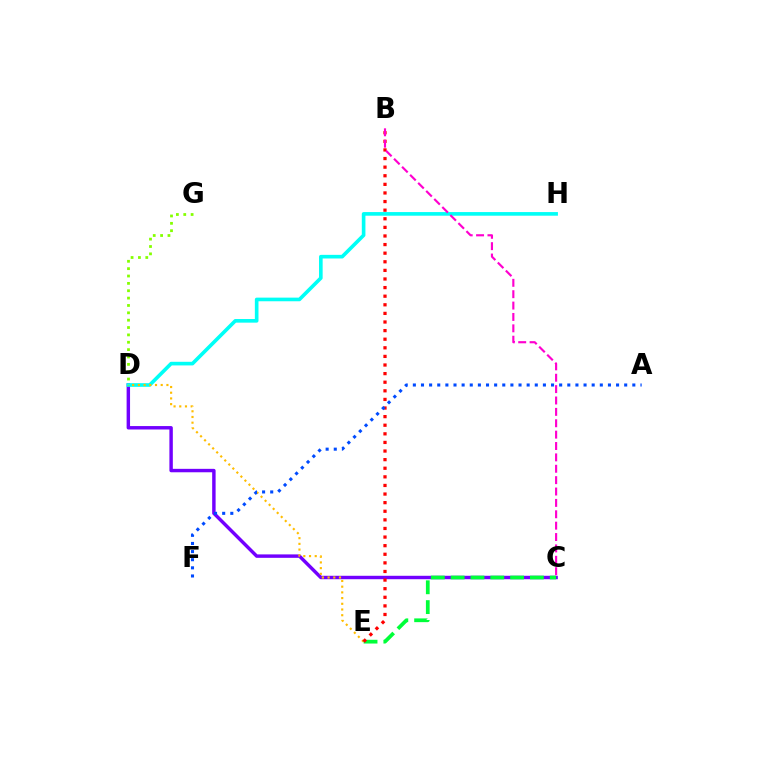{('C', 'D'): [{'color': '#7200ff', 'line_style': 'solid', 'thickness': 2.47}], ('D', 'H'): [{'color': '#00fff6', 'line_style': 'solid', 'thickness': 2.62}], ('D', 'E'): [{'color': '#ffbd00', 'line_style': 'dotted', 'thickness': 1.55}], ('C', 'E'): [{'color': '#00ff39', 'line_style': 'dashed', 'thickness': 2.69}], ('D', 'G'): [{'color': '#84ff00', 'line_style': 'dotted', 'thickness': 2.0}], ('B', 'E'): [{'color': '#ff0000', 'line_style': 'dotted', 'thickness': 2.34}], ('B', 'C'): [{'color': '#ff00cf', 'line_style': 'dashed', 'thickness': 1.55}], ('A', 'F'): [{'color': '#004bff', 'line_style': 'dotted', 'thickness': 2.21}]}